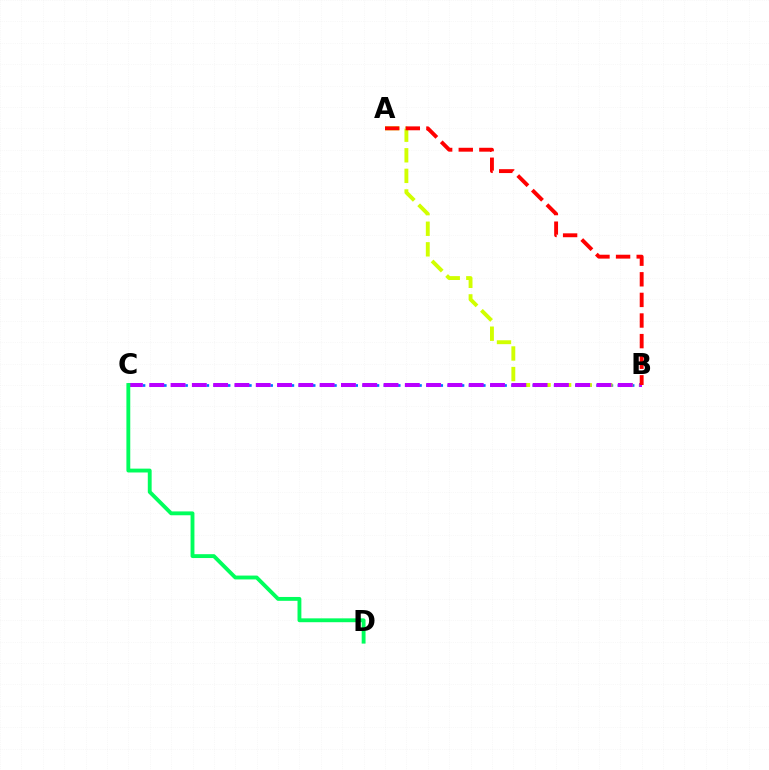{('B', 'C'): [{'color': '#0074ff', 'line_style': 'dotted', 'thickness': 1.93}, {'color': '#b900ff', 'line_style': 'dashed', 'thickness': 2.89}], ('A', 'B'): [{'color': '#d1ff00', 'line_style': 'dashed', 'thickness': 2.8}, {'color': '#ff0000', 'line_style': 'dashed', 'thickness': 2.8}], ('C', 'D'): [{'color': '#00ff5c', 'line_style': 'solid', 'thickness': 2.78}]}